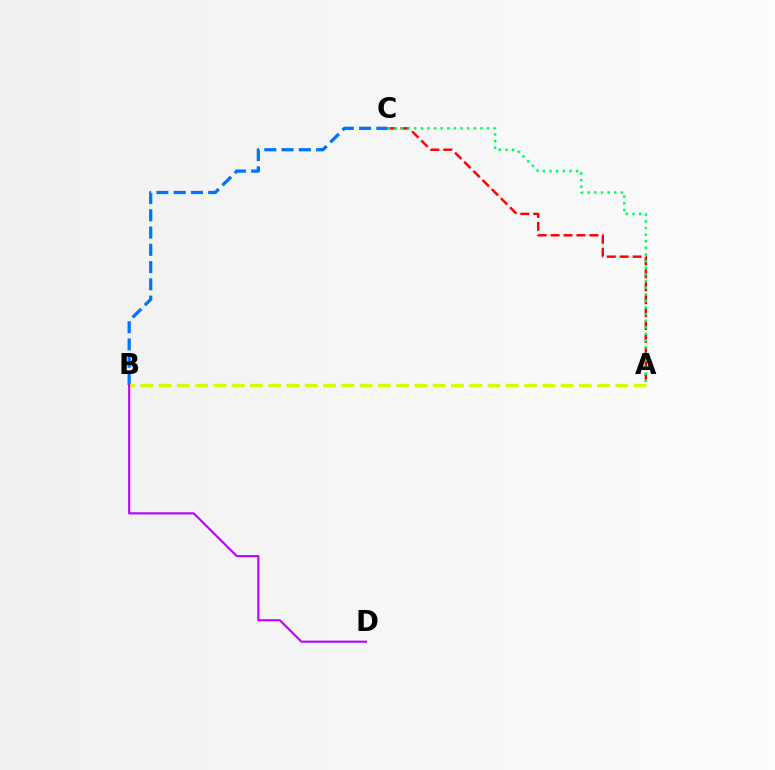{('A', 'C'): [{'color': '#ff0000', 'line_style': 'dashed', 'thickness': 1.76}, {'color': '#00ff5c', 'line_style': 'dotted', 'thickness': 1.8}], ('B', 'C'): [{'color': '#0074ff', 'line_style': 'dashed', 'thickness': 2.35}], ('A', 'B'): [{'color': '#d1ff00', 'line_style': 'dashed', 'thickness': 2.48}], ('B', 'D'): [{'color': '#b900ff', 'line_style': 'solid', 'thickness': 1.52}]}